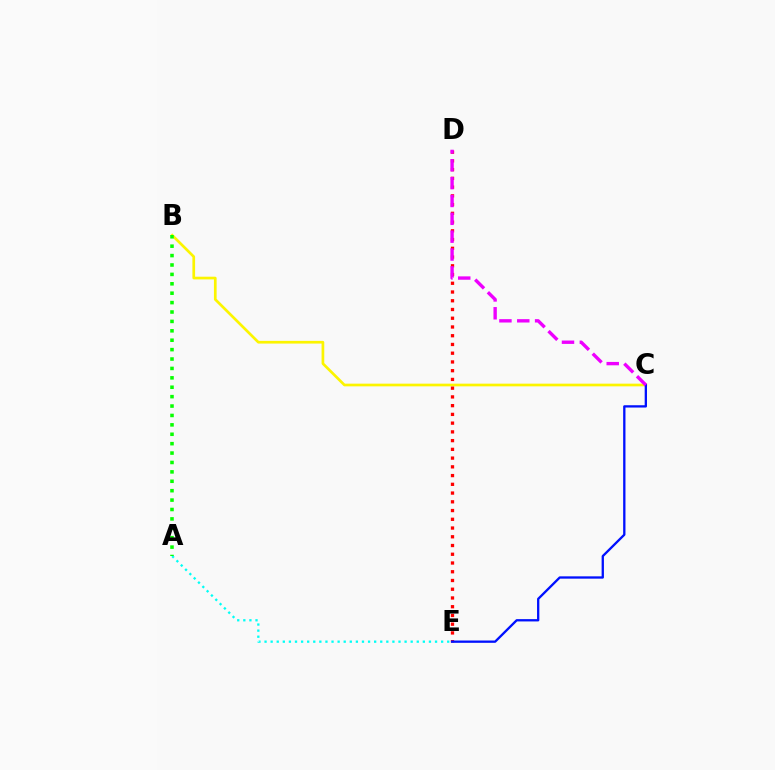{('A', 'E'): [{'color': '#00fff6', 'line_style': 'dotted', 'thickness': 1.65}], ('B', 'C'): [{'color': '#fcf500', 'line_style': 'solid', 'thickness': 1.94}], ('D', 'E'): [{'color': '#ff0000', 'line_style': 'dotted', 'thickness': 2.38}], ('A', 'B'): [{'color': '#08ff00', 'line_style': 'dotted', 'thickness': 2.56}], ('C', 'E'): [{'color': '#0010ff', 'line_style': 'solid', 'thickness': 1.66}], ('C', 'D'): [{'color': '#ee00ff', 'line_style': 'dashed', 'thickness': 2.42}]}